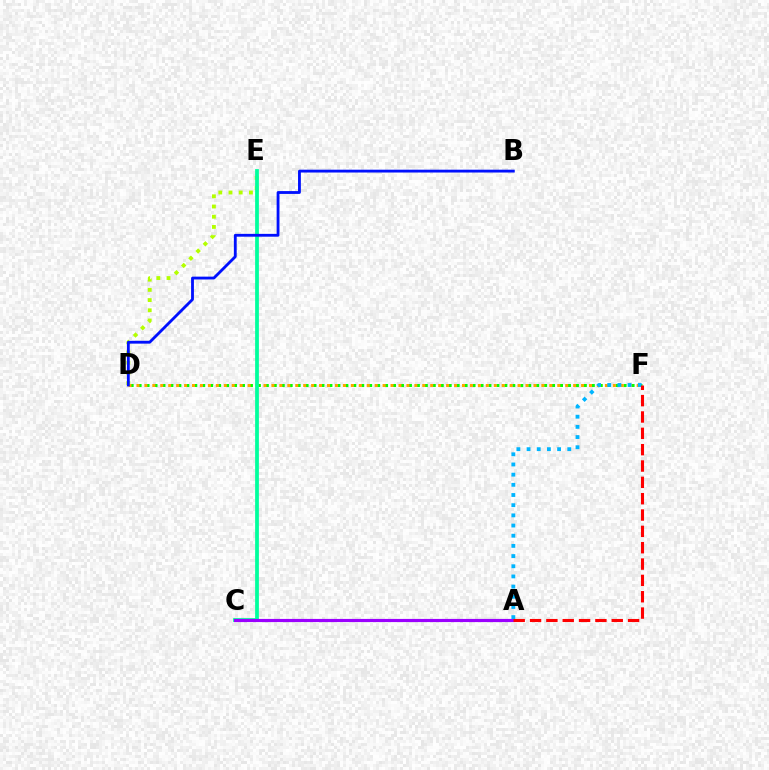{('D', 'F'): [{'color': '#08ff00', 'line_style': 'dotted', 'thickness': 2.16}, {'color': '#ffa500', 'line_style': 'dotted', 'thickness': 2.16}], ('A', 'C'): [{'color': '#ff00bd', 'line_style': 'dotted', 'thickness': 1.93}, {'color': '#9b00ff', 'line_style': 'solid', 'thickness': 2.28}], ('D', 'E'): [{'color': '#b3ff00', 'line_style': 'dotted', 'thickness': 2.77}], ('C', 'E'): [{'color': '#00ff9d', 'line_style': 'solid', 'thickness': 2.71}], ('B', 'D'): [{'color': '#0010ff', 'line_style': 'solid', 'thickness': 2.04}], ('A', 'F'): [{'color': '#00b5ff', 'line_style': 'dotted', 'thickness': 2.76}, {'color': '#ff0000', 'line_style': 'dashed', 'thickness': 2.22}]}